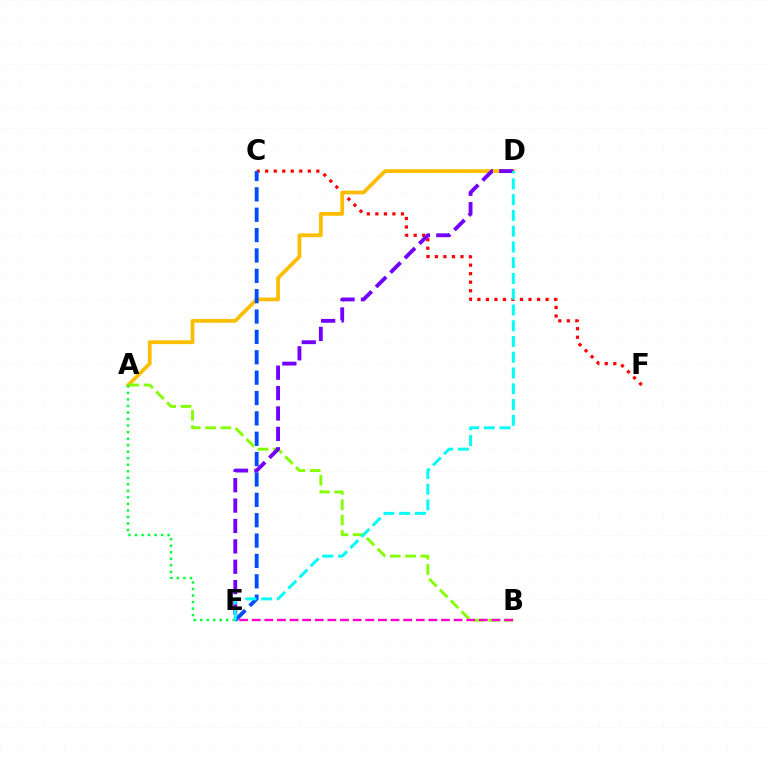{('C', 'F'): [{'color': '#ff0000', 'line_style': 'dotted', 'thickness': 2.32}], ('A', 'D'): [{'color': '#ffbd00', 'line_style': 'solid', 'thickness': 2.71}], ('C', 'E'): [{'color': '#004bff', 'line_style': 'dashed', 'thickness': 2.77}], ('A', 'B'): [{'color': '#84ff00', 'line_style': 'dashed', 'thickness': 2.08}], ('A', 'E'): [{'color': '#00ff39', 'line_style': 'dotted', 'thickness': 1.77}], ('B', 'E'): [{'color': '#ff00cf', 'line_style': 'dashed', 'thickness': 1.71}], ('D', 'E'): [{'color': '#7200ff', 'line_style': 'dashed', 'thickness': 2.77}, {'color': '#00fff6', 'line_style': 'dashed', 'thickness': 2.14}]}